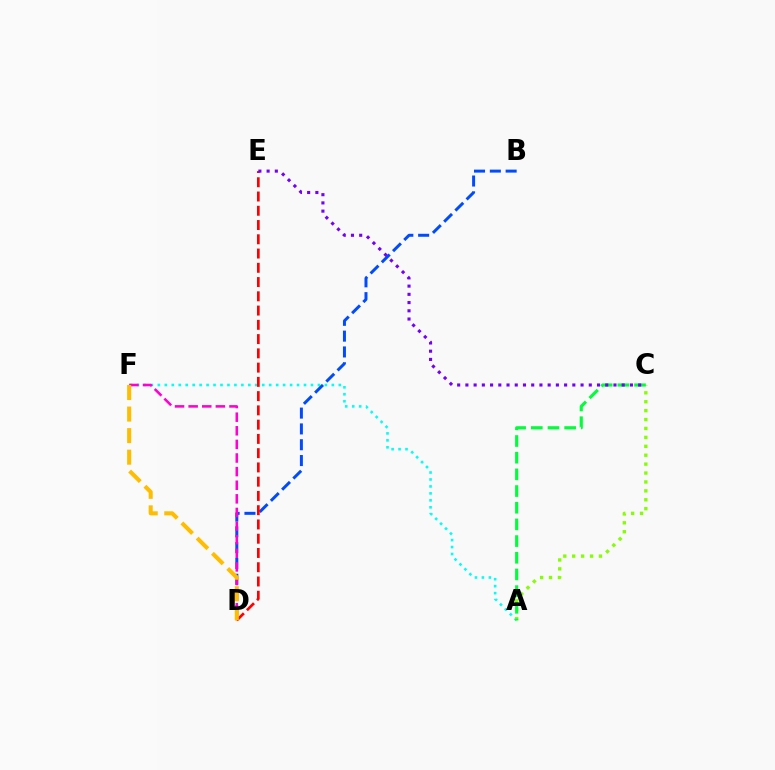{('A', 'F'): [{'color': '#00fff6', 'line_style': 'dotted', 'thickness': 1.89}], ('B', 'D'): [{'color': '#004bff', 'line_style': 'dashed', 'thickness': 2.15}], ('A', 'C'): [{'color': '#84ff00', 'line_style': 'dotted', 'thickness': 2.42}, {'color': '#00ff39', 'line_style': 'dashed', 'thickness': 2.27}], ('D', 'F'): [{'color': '#ff00cf', 'line_style': 'dashed', 'thickness': 1.85}, {'color': '#ffbd00', 'line_style': 'dashed', 'thickness': 2.93}], ('D', 'E'): [{'color': '#ff0000', 'line_style': 'dashed', 'thickness': 1.94}], ('C', 'E'): [{'color': '#7200ff', 'line_style': 'dotted', 'thickness': 2.23}]}